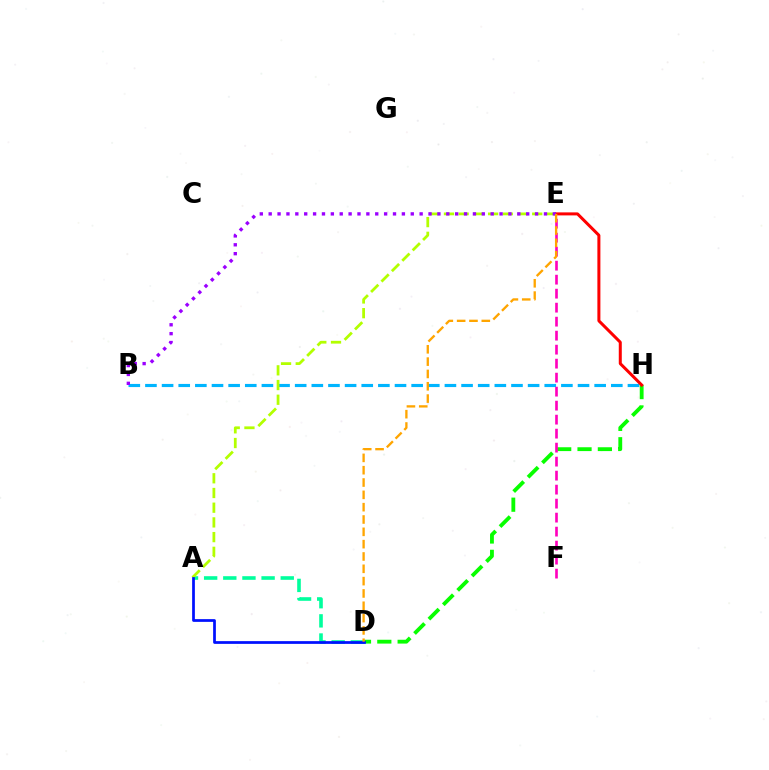{('A', 'D'): [{'color': '#00ff9d', 'line_style': 'dashed', 'thickness': 2.6}, {'color': '#0010ff', 'line_style': 'solid', 'thickness': 1.97}], ('B', 'H'): [{'color': '#00b5ff', 'line_style': 'dashed', 'thickness': 2.26}], ('A', 'E'): [{'color': '#b3ff00', 'line_style': 'dashed', 'thickness': 2.0}], ('D', 'H'): [{'color': '#08ff00', 'line_style': 'dashed', 'thickness': 2.76}], ('E', 'H'): [{'color': '#ff0000', 'line_style': 'solid', 'thickness': 2.17}], ('B', 'E'): [{'color': '#9b00ff', 'line_style': 'dotted', 'thickness': 2.41}], ('E', 'F'): [{'color': '#ff00bd', 'line_style': 'dashed', 'thickness': 1.9}], ('D', 'E'): [{'color': '#ffa500', 'line_style': 'dashed', 'thickness': 1.67}]}